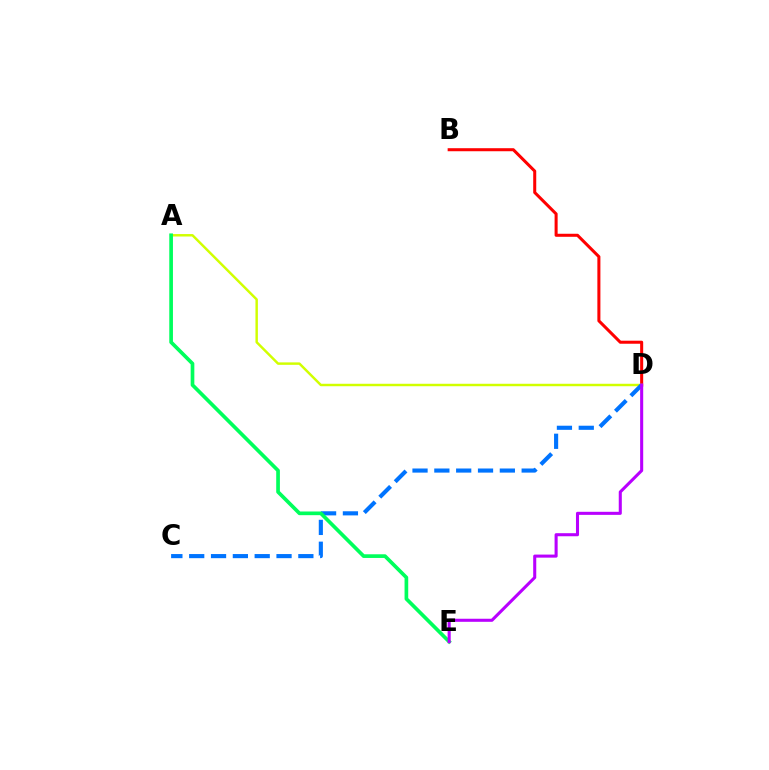{('B', 'D'): [{'color': '#ff0000', 'line_style': 'solid', 'thickness': 2.19}], ('A', 'D'): [{'color': '#d1ff00', 'line_style': 'solid', 'thickness': 1.76}], ('C', 'D'): [{'color': '#0074ff', 'line_style': 'dashed', 'thickness': 2.97}], ('A', 'E'): [{'color': '#00ff5c', 'line_style': 'solid', 'thickness': 2.65}], ('D', 'E'): [{'color': '#b900ff', 'line_style': 'solid', 'thickness': 2.21}]}